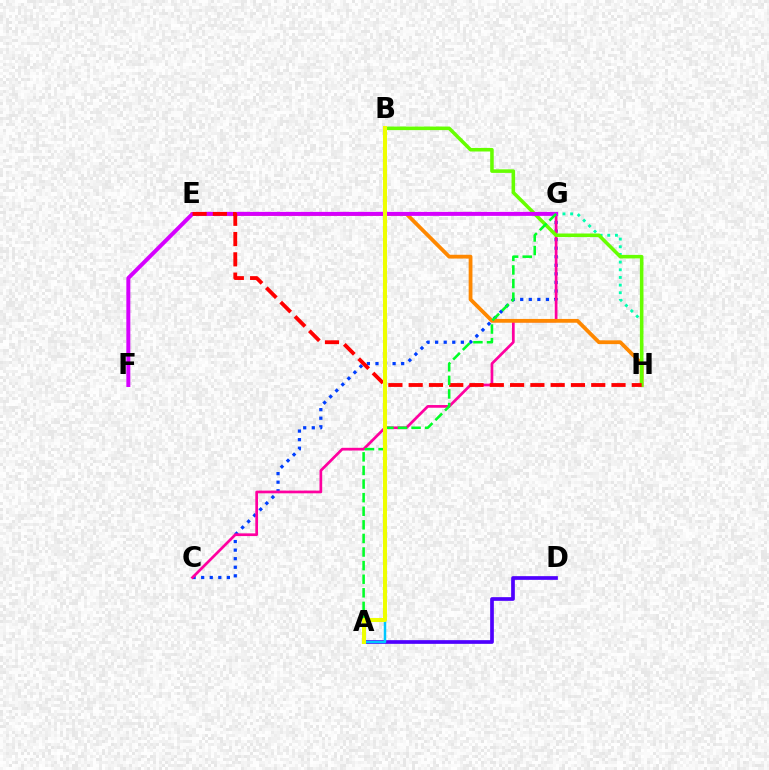{('A', 'D'): [{'color': '#4f00ff', 'line_style': 'solid', 'thickness': 2.66}], ('C', 'G'): [{'color': '#003fff', 'line_style': 'dotted', 'thickness': 2.33}, {'color': '#ff00a0', 'line_style': 'solid', 'thickness': 1.96}], ('E', 'H'): [{'color': '#ff8800', 'line_style': 'solid', 'thickness': 2.73}, {'color': '#ff0000', 'line_style': 'dashed', 'thickness': 2.76}], ('G', 'H'): [{'color': '#00ffaf', 'line_style': 'dotted', 'thickness': 2.08}], ('B', 'H'): [{'color': '#66ff00', 'line_style': 'solid', 'thickness': 2.56}], ('F', 'G'): [{'color': '#d600ff', 'line_style': 'solid', 'thickness': 2.86}], ('A', 'G'): [{'color': '#00ff27', 'line_style': 'dashed', 'thickness': 1.85}], ('A', 'B'): [{'color': '#00c7ff', 'line_style': 'solid', 'thickness': 1.79}, {'color': '#eeff00', 'line_style': 'solid', 'thickness': 2.89}]}